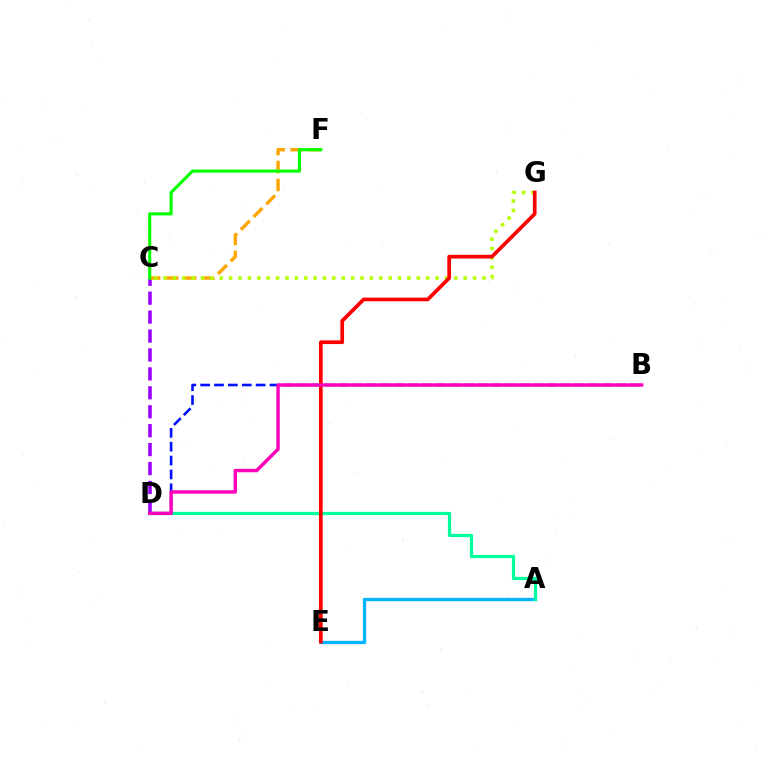{('C', 'D'): [{'color': '#9b00ff', 'line_style': 'dashed', 'thickness': 2.57}], ('B', 'D'): [{'color': '#0010ff', 'line_style': 'dashed', 'thickness': 1.88}, {'color': '#ff00bd', 'line_style': 'solid', 'thickness': 2.47}], ('C', 'F'): [{'color': '#ffa500', 'line_style': 'dashed', 'thickness': 2.44}, {'color': '#08ff00', 'line_style': 'solid', 'thickness': 2.25}], ('A', 'E'): [{'color': '#00b5ff', 'line_style': 'solid', 'thickness': 2.39}], ('C', 'G'): [{'color': '#b3ff00', 'line_style': 'dotted', 'thickness': 2.55}], ('A', 'D'): [{'color': '#00ff9d', 'line_style': 'solid', 'thickness': 2.34}], ('E', 'G'): [{'color': '#ff0000', 'line_style': 'solid', 'thickness': 2.66}]}